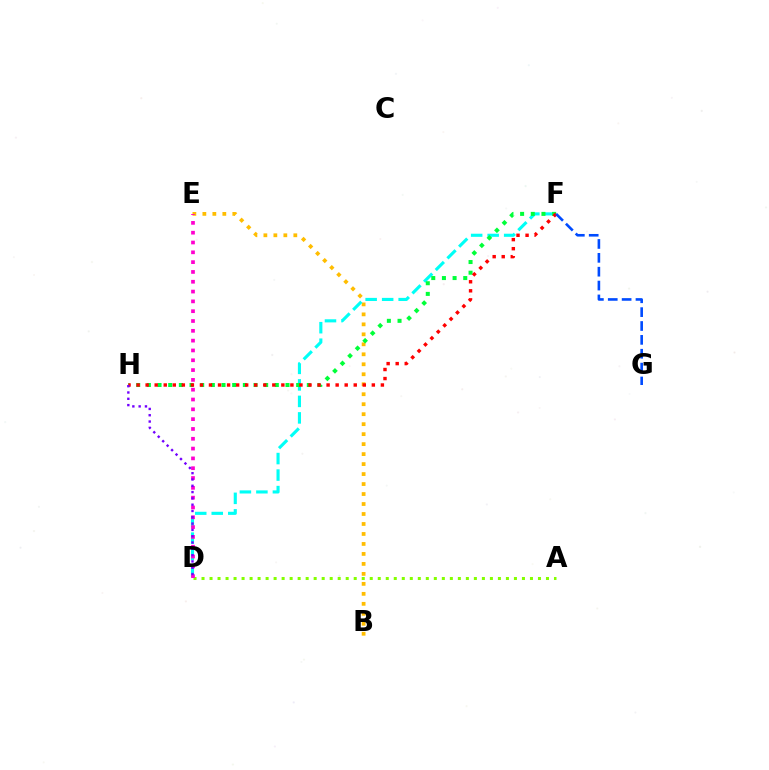{('B', 'E'): [{'color': '#ffbd00', 'line_style': 'dotted', 'thickness': 2.71}], ('A', 'D'): [{'color': '#84ff00', 'line_style': 'dotted', 'thickness': 2.18}], ('D', 'F'): [{'color': '#00fff6', 'line_style': 'dashed', 'thickness': 2.24}], ('F', 'H'): [{'color': '#00ff39', 'line_style': 'dotted', 'thickness': 2.9}, {'color': '#ff0000', 'line_style': 'dotted', 'thickness': 2.46}], ('D', 'E'): [{'color': '#ff00cf', 'line_style': 'dotted', 'thickness': 2.67}], ('D', 'H'): [{'color': '#7200ff', 'line_style': 'dotted', 'thickness': 1.71}], ('F', 'G'): [{'color': '#004bff', 'line_style': 'dashed', 'thickness': 1.88}]}